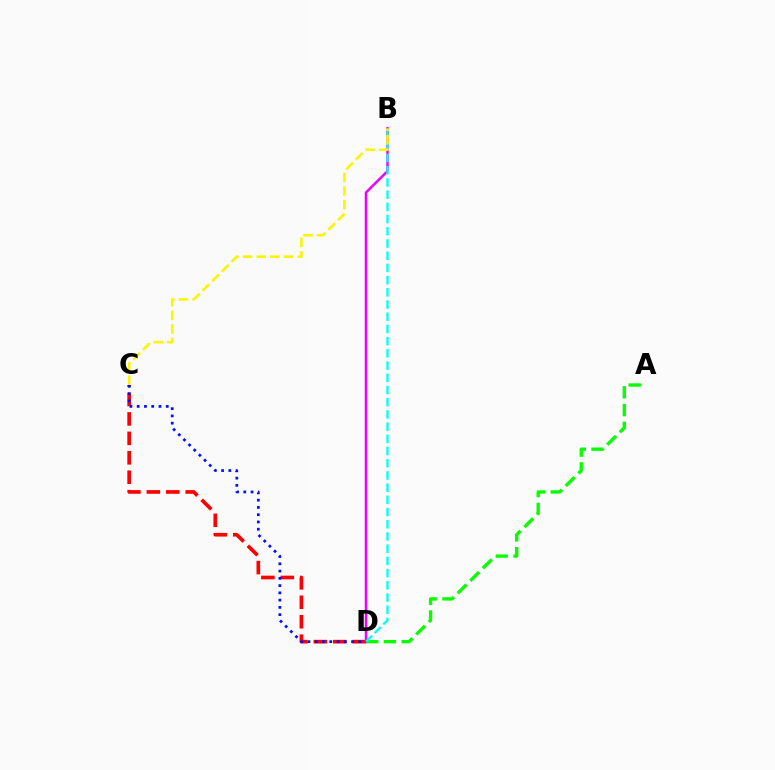{('A', 'D'): [{'color': '#08ff00', 'line_style': 'dashed', 'thickness': 2.41}], ('C', 'D'): [{'color': '#ff0000', 'line_style': 'dashed', 'thickness': 2.64}, {'color': '#0010ff', 'line_style': 'dotted', 'thickness': 1.97}], ('B', 'D'): [{'color': '#ee00ff', 'line_style': 'solid', 'thickness': 1.78}, {'color': '#00fff6', 'line_style': 'dashed', 'thickness': 1.66}], ('B', 'C'): [{'color': '#fcf500', 'line_style': 'dashed', 'thickness': 1.85}]}